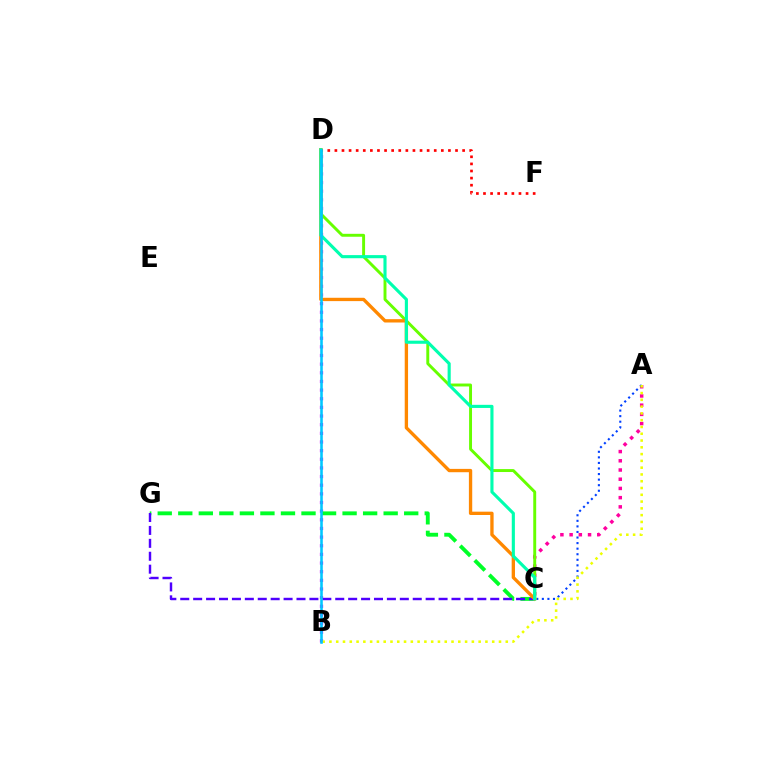{('A', 'C'): [{'color': '#ff00a0', 'line_style': 'dotted', 'thickness': 2.5}, {'color': '#003fff', 'line_style': 'dotted', 'thickness': 1.51}], ('B', 'D'): [{'color': '#d600ff', 'line_style': 'dotted', 'thickness': 2.35}, {'color': '#00c7ff', 'line_style': 'solid', 'thickness': 1.86}], ('C', 'G'): [{'color': '#00ff27', 'line_style': 'dashed', 'thickness': 2.79}, {'color': '#4f00ff', 'line_style': 'dashed', 'thickness': 1.75}], ('D', 'F'): [{'color': '#ff0000', 'line_style': 'dotted', 'thickness': 1.93}], ('A', 'B'): [{'color': '#eeff00', 'line_style': 'dotted', 'thickness': 1.84}], ('C', 'D'): [{'color': '#66ff00', 'line_style': 'solid', 'thickness': 2.11}, {'color': '#ff8800', 'line_style': 'solid', 'thickness': 2.4}, {'color': '#00ffaf', 'line_style': 'solid', 'thickness': 2.24}]}